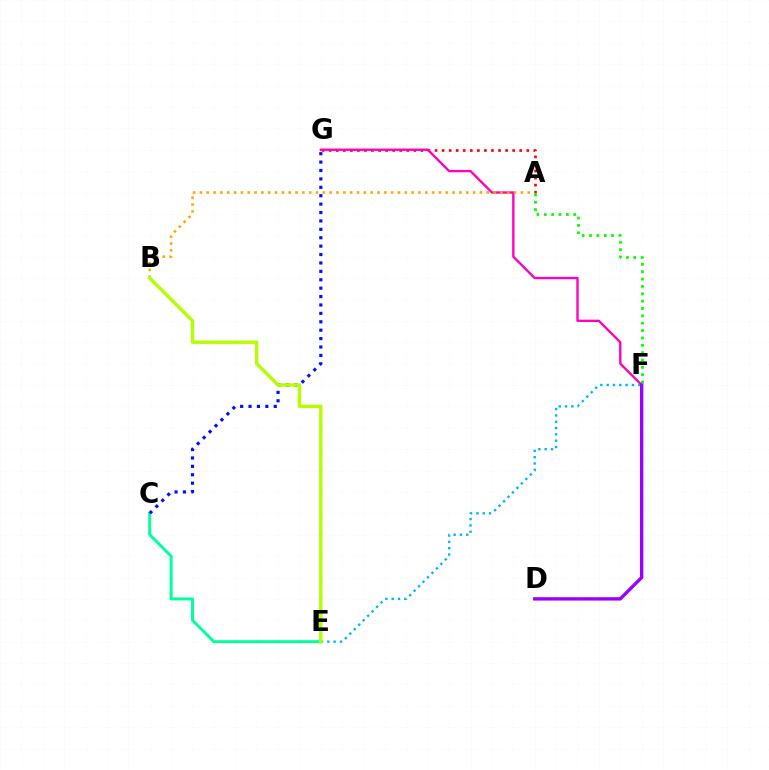{('A', 'G'): [{'color': '#ff0000', 'line_style': 'dotted', 'thickness': 1.92}], ('F', 'G'): [{'color': '#ff00bd', 'line_style': 'solid', 'thickness': 1.69}], ('A', 'F'): [{'color': '#08ff00', 'line_style': 'dotted', 'thickness': 2.0}], ('C', 'E'): [{'color': '#00ff9d', 'line_style': 'solid', 'thickness': 2.14}], ('E', 'F'): [{'color': '#00b5ff', 'line_style': 'dotted', 'thickness': 1.72}], ('D', 'F'): [{'color': '#9b00ff', 'line_style': 'solid', 'thickness': 2.42}], ('C', 'G'): [{'color': '#0010ff', 'line_style': 'dotted', 'thickness': 2.28}], ('A', 'B'): [{'color': '#ffa500', 'line_style': 'dotted', 'thickness': 1.86}], ('B', 'E'): [{'color': '#b3ff00', 'line_style': 'solid', 'thickness': 2.46}]}